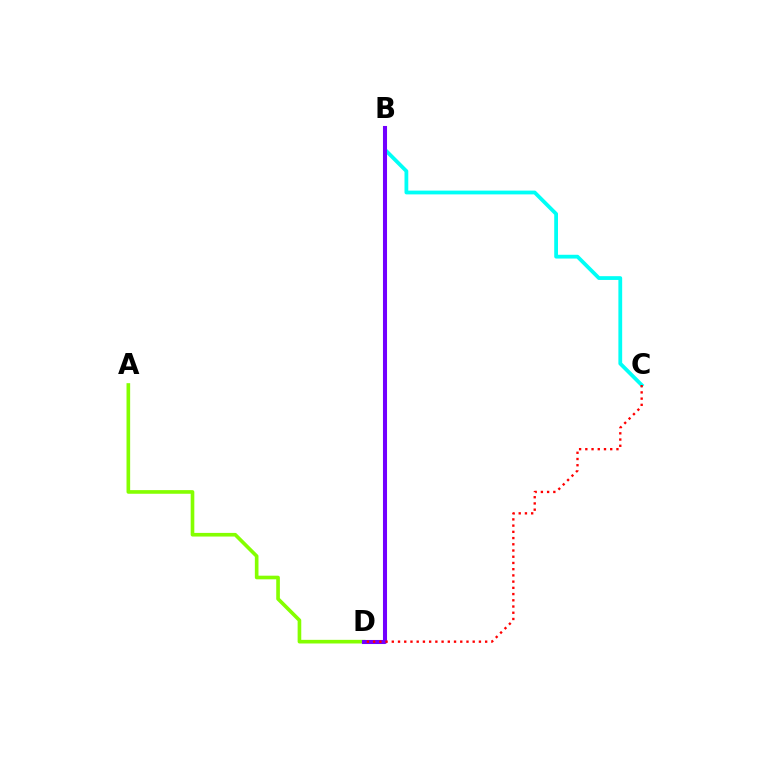{('A', 'D'): [{'color': '#84ff00', 'line_style': 'solid', 'thickness': 2.62}], ('B', 'C'): [{'color': '#00fff6', 'line_style': 'solid', 'thickness': 2.72}], ('B', 'D'): [{'color': '#7200ff', 'line_style': 'solid', 'thickness': 2.92}], ('C', 'D'): [{'color': '#ff0000', 'line_style': 'dotted', 'thickness': 1.69}]}